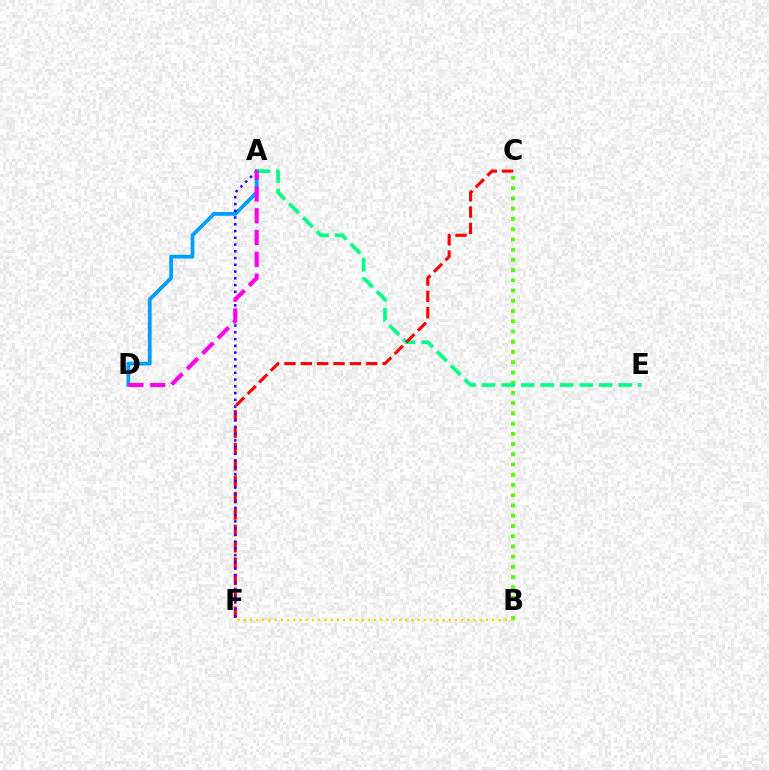{('B', 'C'): [{'color': '#4fff00', 'line_style': 'dotted', 'thickness': 2.78}], ('A', 'E'): [{'color': '#00ff86', 'line_style': 'dashed', 'thickness': 2.65}], ('A', 'D'): [{'color': '#009eff', 'line_style': 'solid', 'thickness': 2.72}, {'color': '#ff00ed', 'line_style': 'dashed', 'thickness': 2.96}], ('C', 'F'): [{'color': '#ff0000', 'line_style': 'dashed', 'thickness': 2.22}], ('A', 'F'): [{'color': '#3700ff', 'line_style': 'dotted', 'thickness': 1.83}], ('B', 'F'): [{'color': '#ffd500', 'line_style': 'dotted', 'thickness': 1.69}]}